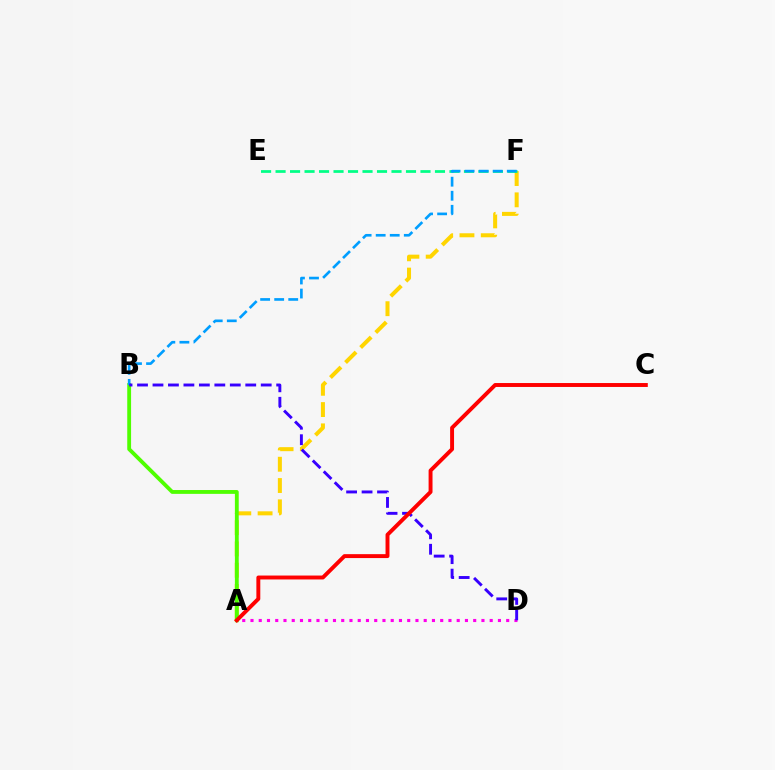{('A', 'F'): [{'color': '#ffd500', 'line_style': 'dashed', 'thickness': 2.89}], ('E', 'F'): [{'color': '#00ff86', 'line_style': 'dashed', 'thickness': 1.97}], ('A', 'B'): [{'color': '#4fff00', 'line_style': 'solid', 'thickness': 2.76}], ('A', 'D'): [{'color': '#ff00ed', 'line_style': 'dotted', 'thickness': 2.24}], ('B', 'F'): [{'color': '#009eff', 'line_style': 'dashed', 'thickness': 1.91}], ('B', 'D'): [{'color': '#3700ff', 'line_style': 'dashed', 'thickness': 2.1}], ('A', 'C'): [{'color': '#ff0000', 'line_style': 'solid', 'thickness': 2.82}]}